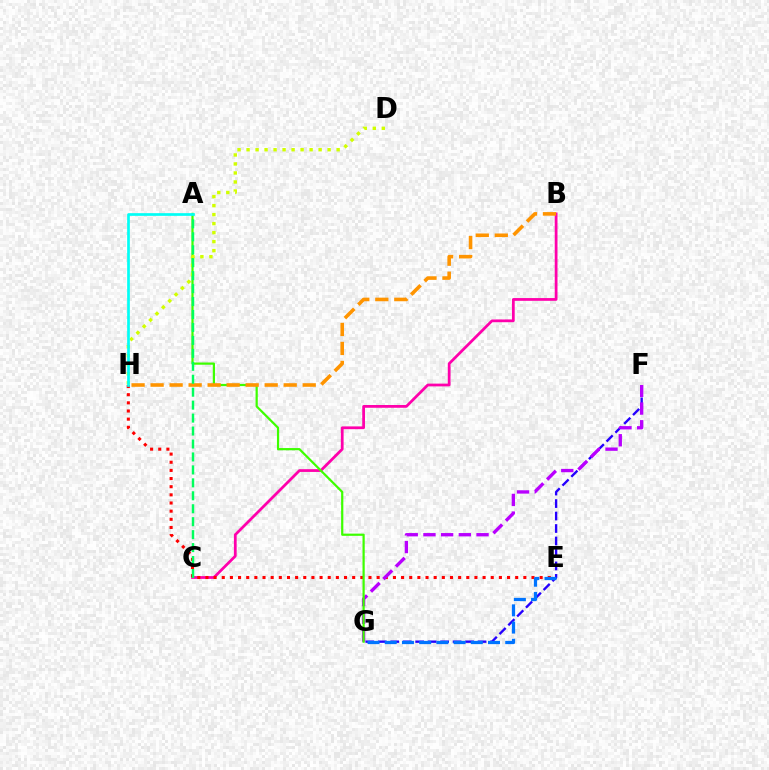{('B', 'C'): [{'color': '#ff00ac', 'line_style': 'solid', 'thickness': 1.99}], ('E', 'H'): [{'color': '#ff0000', 'line_style': 'dotted', 'thickness': 2.21}], ('F', 'G'): [{'color': '#2500ff', 'line_style': 'dashed', 'thickness': 1.69}, {'color': '#b900ff', 'line_style': 'dashed', 'thickness': 2.4}], ('A', 'G'): [{'color': '#3dff00', 'line_style': 'solid', 'thickness': 1.59}], ('D', 'H'): [{'color': '#d1ff00', 'line_style': 'dotted', 'thickness': 2.45}], ('B', 'H'): [{'color': '#ff9400', 'line_style': 'dashed', 'thickness': 2.58}], ('E', 'G'): [{'color': '#0074ff', 'line_style': 'dashed', 'thickness': 2.34}], ('A', 'C'): [{'color': '#00ff5c', 'line_style': 'dashed', 'thickness': 1.76}], ('A', 'H'): [{'color': '#00fff6', 'line_style': 'solid', 'thickness': 1.93}]}